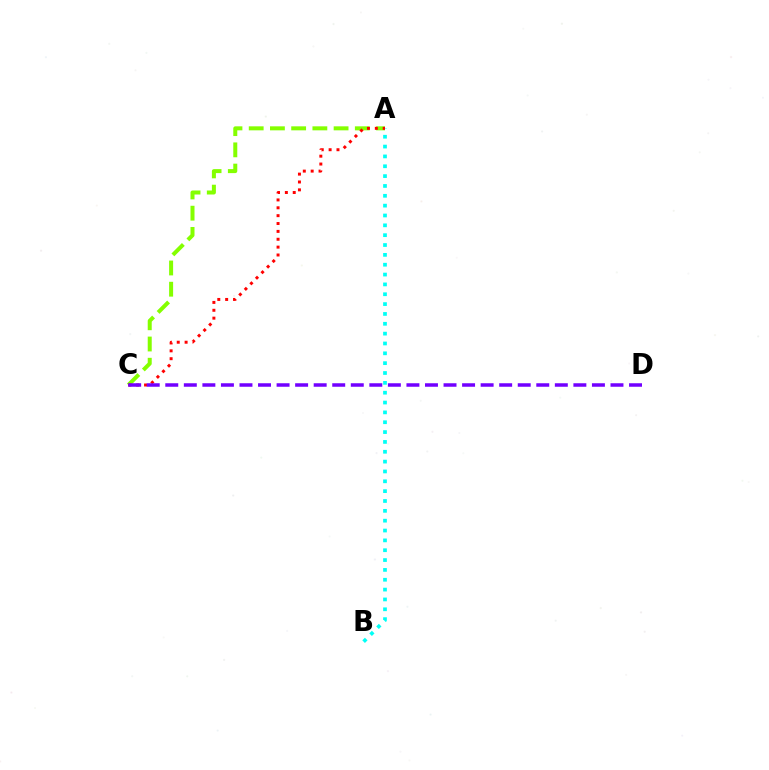{('A', 'B'): [{'color': '#00fff6', 'line_style': 'dotted', 'thickness': 2.67}], ('A', 'C'): [{'color': '#84ff00', 'line_style': 'dashed', 'thickness': 2.88}, {'color': '#ff0000', 'line_style': 'dotted', 'thickness': 2.14}], ('C', 'D'): [{'color': '#7200ff', 'line_style': 'dashed', 'thickness': 2.52}]}